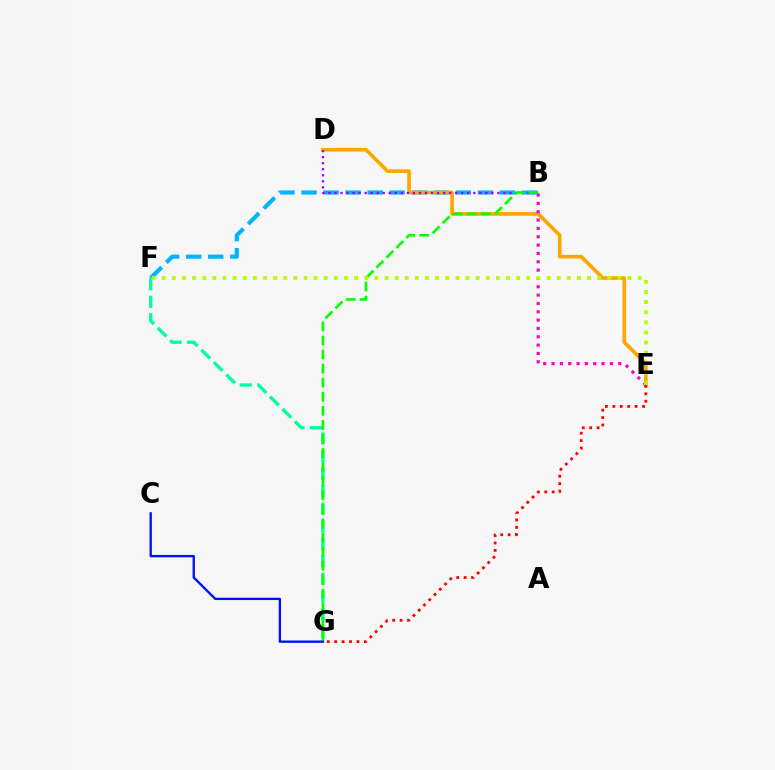{('B', 'F'): [{'color': '#00b5ff', 'line_style': 'dashed', 'thickness': 3.0}], ('D', 'E'): [{'color': '#ffa500', 'line_style': 'solid', 'thickness': 2.62}], ('B', 'D'): [{'color': '#9b00ff', 'line_style': 'dotted', 'thickness': 1.64}], ('F', 'G'): [{'color': '#00ff9d', 'line_style': 'dashed', 'thickness': 2.39}], ('B', 'G'): [{'color': '#08ff00', 'line_style': 'dashed', 'thickness': 1.91}], ('B', 'E'): [{'color': '#ff00bd', 'line_style': 'dotted', 'thickness': 2.26}], ('E', 'F'): [{'color': '#b3ff00', 'line_style': 'dotted', 'thickness': 2.75}], ('E', 'G'): [{'color': '#ff0000', 'line_style': 'dotted', 'thickness': 2.02}], ('C', 'G'): [{'color': '#0010ff', 'line_style': 'solid', 'thickness': 1.68}]}